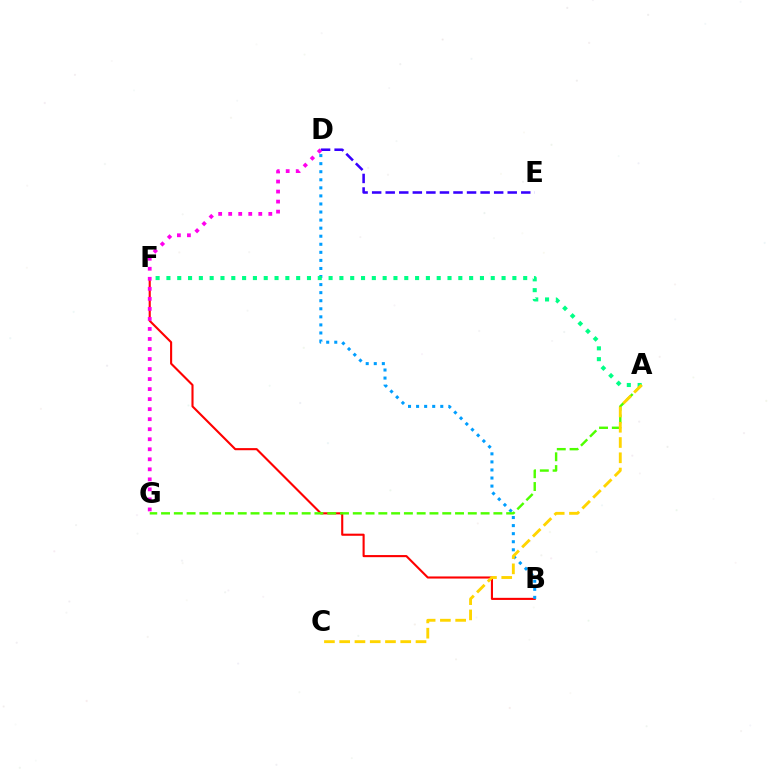{('B', 'F'): [{'color': '#ff0000', 'line_style': 'solid', 'thickness': 1.52}], ('B', 'D'): [{'color': '#009eff', 'line_style': 'dotted', 'thickness': 2.19}], ('D', 'E'): [{'color': '#3700ff', 'line_style': 'dashed', 'thickness': 1.84}], ('A', 'F'): [{'color': '#00ff86', 'line_style': 'dotted', 'thickness': 2.94}], ('D', 'G'): [{'color': '#ff00ed', 'line_style': 'dotted', 'thickness': 2.72}], ('A', 'G'): [{'color': '#4fff00', 'line_style': 'dashed', 'thickness': 1.74}], ('A', 'C'): [{'color': '#ffd500', 'line_style': 'dashed', 'thickness': 2.07}]}